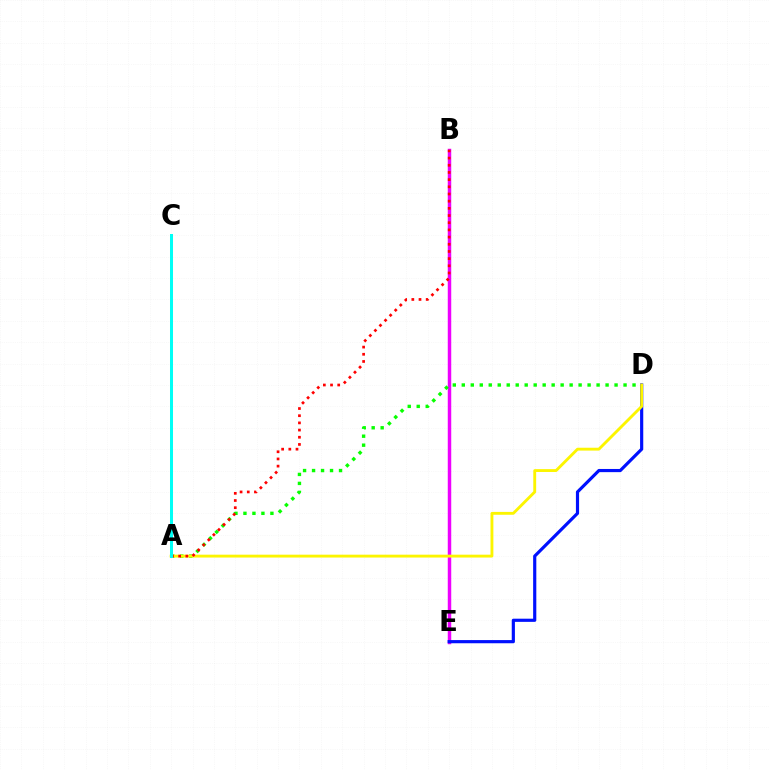{('B', 'E'): [{'color': '#ee00ff', 'line_style': 'solid', 'thickness': 2.49}], ('A', 'D'): [{'color': '#08ff00', 'line_style': 'dotted', 'thickness': 2.44}, {'color': '#fcf500', 'line_style': 'solid', 'thickness': 2.06}], ('D', 'E'): [{'color': '#0010ff', 'line_style': 'solid', 'thickness': 2.28}], ('A', 'B'): [{'color': '#ff0000', 'line_style': 'dotted', 'thickness': 1.95}], ('A', 'C'): [{'color': '#00fff6', 'line_style': 'solid', 'thickness': 2.16}]}